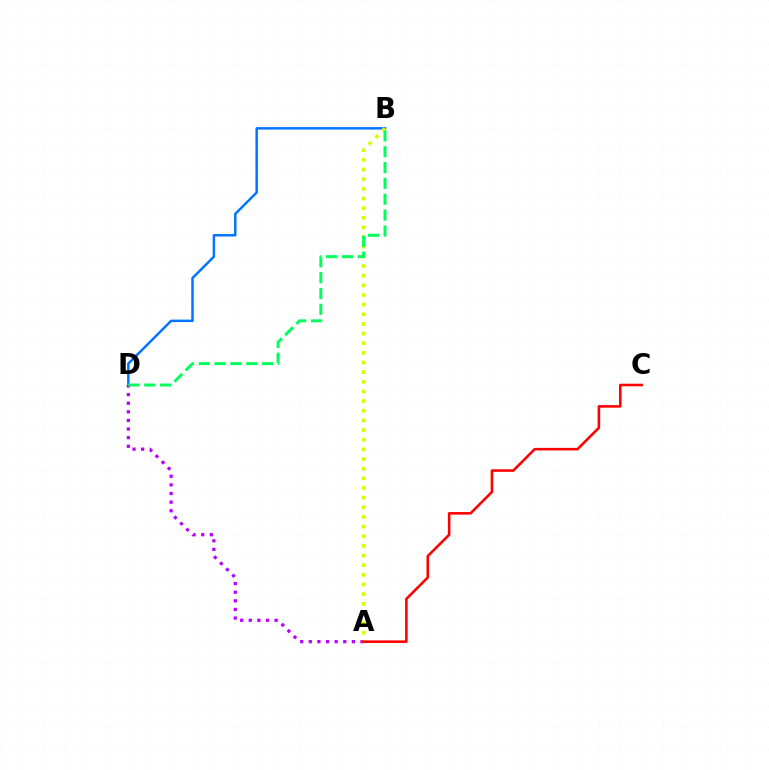{('B', 'D'): [{'color': '#0074ff', 'line_style': 'solid', 'thickness': 1.78}, {'color': '#00ff5c', 'line_style': 'dashed', 'thickness': 2.15}], ('A', 'D'): [{'color': '#b900ff', 'line_style': 'dotted', 'thickness': 2.34}], ('A', 'B'): [{'color': '#d1ff00', 'line_style': 'dotted', 'thickness': 2.62}], ('A', 'C'): [{'color': '#ff0000', 'line_style': 'solid', 'thickness': 1.85}]}